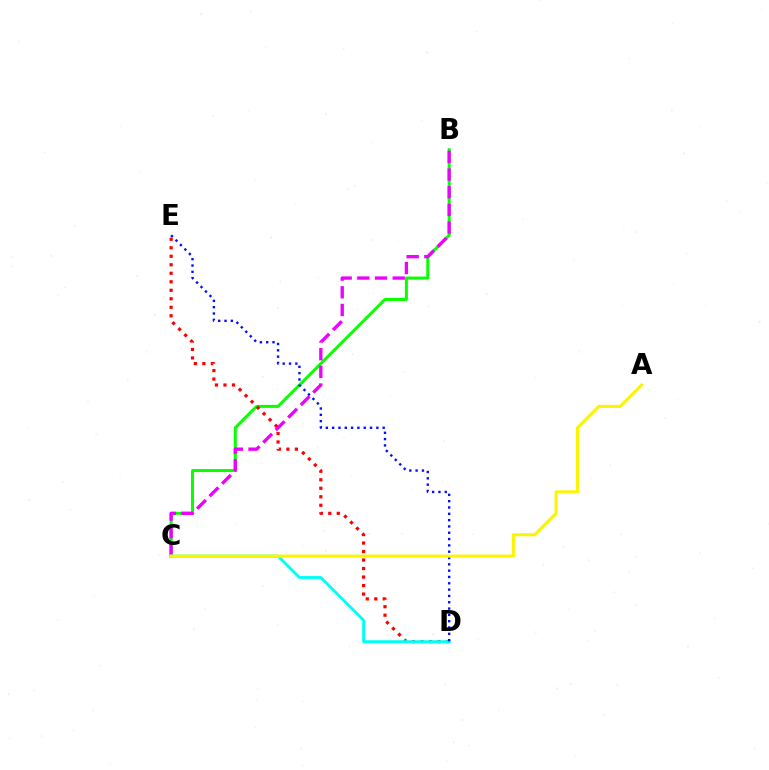{('B', 'C'): [{'color': '#08ff00', 'line_style': 'solid', 'thickness': 2.16}, {'color': '#ee00ff', 'line_style': 'dashed', 'thickness': 2.4}], ('D', 'E'): [{'color': '#ff0000', 'line_style': 'dotted', 'thickness': 2.31}, {'color': '#0010ff', 'line_style': 'dotted', 'thickness': 1.72}], ('C', 'D'): [{'color': '#00fff6', 'line_style': 'solid', 'thickness': 2.07}], ('A', 'C'): [{'color': '#fcf500', 'line_style': 'solid', 'thickness': 2.23}]}